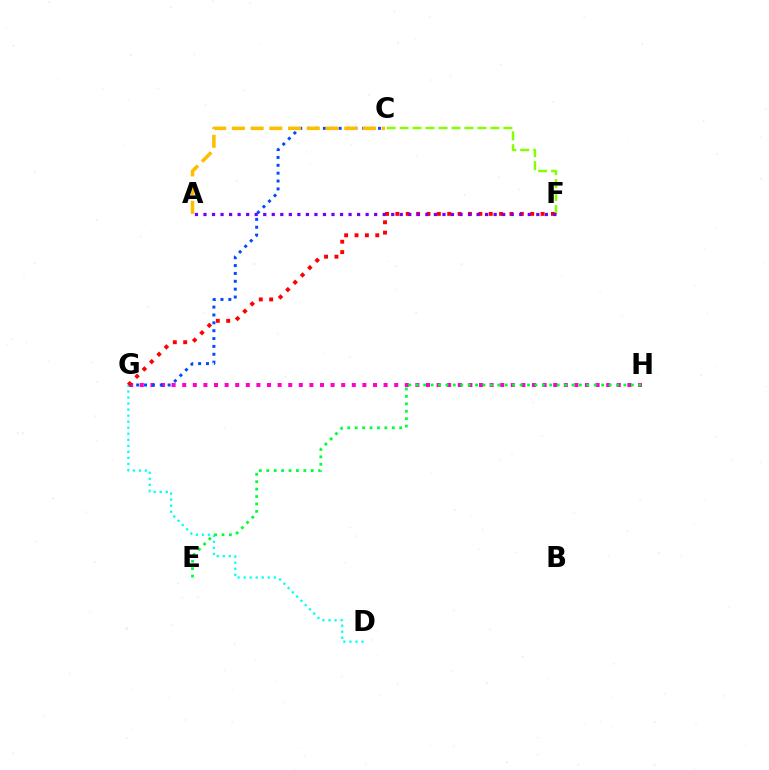{('G', 'H'): [{'color': '#ff00cf', 'line_style': 'dotted', 'thickness': 2.88}], ('C', 'G'): [{'color': '#004bff', 'line_style': 'dotted', 'thickness': 2.14}], ('D', 'G'): [{'color': '#00fff6', 'line_style': 'dotted', 'thickness': 1.64}], ('F', 'G'): [{'color': '#ff0000', 'line_style': 'dotted', 'thickness': 2.82}], ('A', 'C'): [{'color': '#ffbd00', 'line_style': 'dashed', 'thickness': 2.54}], ('E', 'H'): [{'color': '#00ff39', 'line_style': 'dotted', 'thickness': 2.02}], ('C', 'F'): [{'color': '#84ff00', 'line_style': 'dashed', 'thickness': 1.76}], ('A', 'F'): [{'color': '#7200ff', 'line_style': 'dotted', 'thickness': 2.32}]}